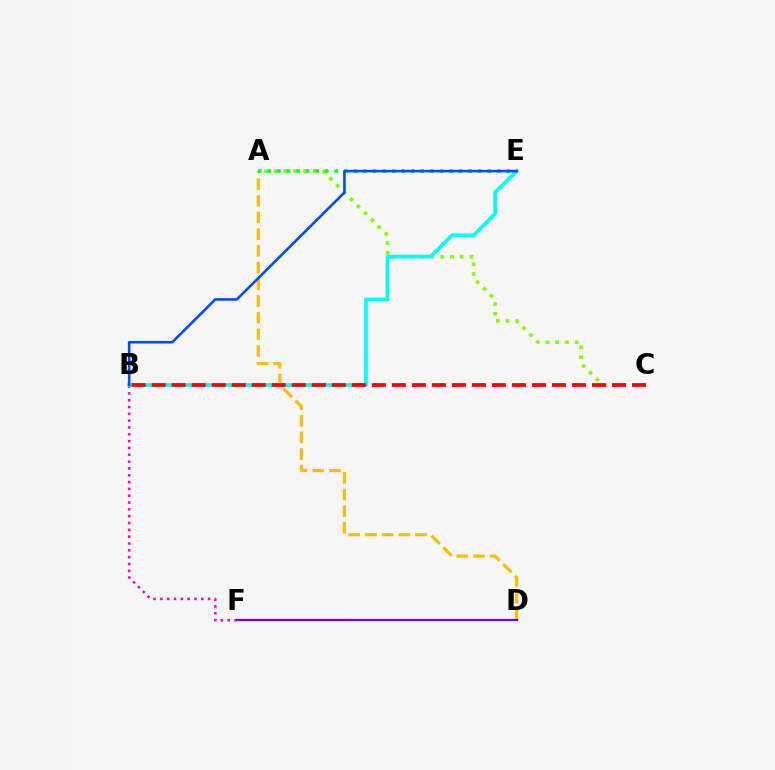{('B', 'F'): [{'color': '#ff00cf', 'line_style': 'dotted', 'thickness': 1.85}], ('A', 'C'): [{'color': '#84ff00', 'line_style': 'dotted', 'thickness': 2.65}], ('B', 'E'): [{'color': '#00fff6', 'line_style': 'solid', 'thickness': 2.68}, {'color': '#004bff', 'line_style': 'solid', 'thickness': 1.87}], ('A', 'D'): [{'color': '#ffbd00', 'line_style': 'dashed', 'thickness': 2.27}], ('B', 'C'): [{'color': '#ff0000', 'line_style': 'dashed', 'thickness': 2.72}], ('A', 'E'): [{'color': '#00ff39', 'line_style': 'dotted', 'thickness': 2.6}], ('D', 'F'): [{'color': '#7200ff', 'line_style': 'solid', 'thickness': 1.64}]}